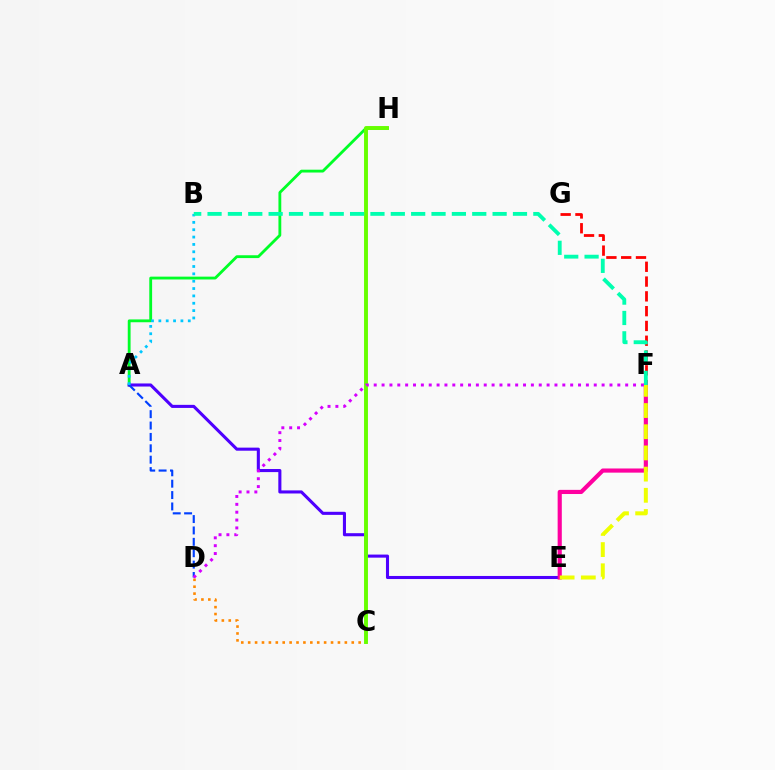{('A', 'H'): [{'color': '#00ff27', 'line_style': 'solid', 'thickness': 2.04}], ('A', 'E'): [{'color': '#4f00ff', 'line_style': 'solid', 'thickness': 2.22}], ('A', 'D'): [{'color': '#003fff', 'line_style': 'dashed', 'thickness': 1.55}], ('A', 'B'): [{'color': '#00c7ff', 'line_style': 'dotted', 'thickness': 2.0}], ('C', 'D'): [{'color': '#ff8800', 'line_style': 'dotted', 'thickness': 1.88}], ('F', 'G'): [{'color': '#ff0000', 'line_style': 'dashed', 'thickness': 2.01}], ('E', 'F'): [{'color': '#ff00a0', 'line_style': 'solid', 'thickness': 2.99}, {'color': '#eeff00', 'line_style': 'dashed', 'thickness': 2.88}], ('C', 'H'): [{'color': '#66ff00', 'line_style': 'solid', 'thickness': 2.81}], ('B', 'F'): [{'color': '#00ffaf', 'line_style': 'dashed', 'thickness': 2.77}], ('D', 'F'): [{'color': '#d600ff', 'line_style': 'dotted', 'thickness': 2.14}]}